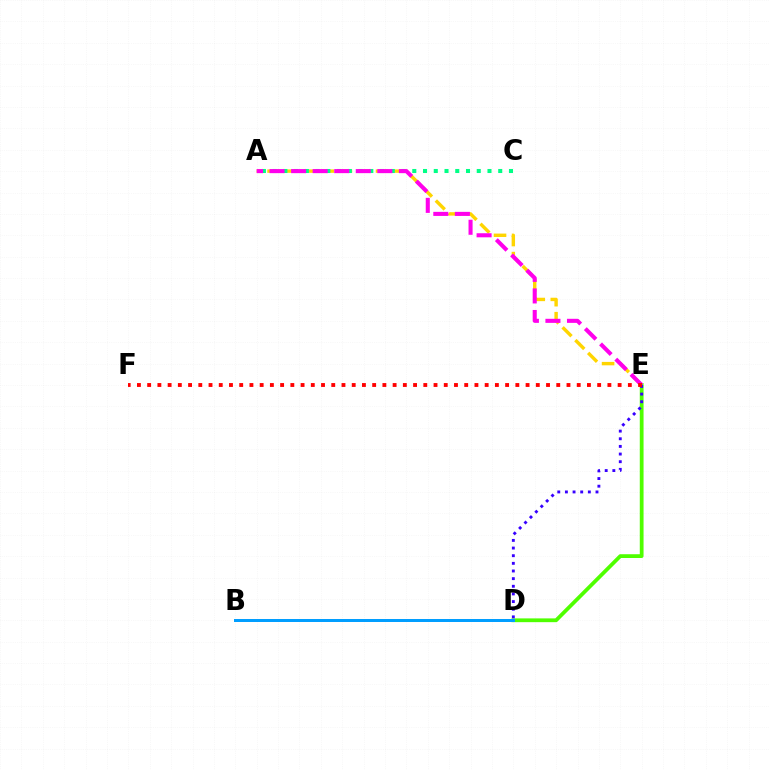{('A', 'E'): [{'color': '#ffd500', 'line_style': 'dashed', 'thickness': 2.46}, {'color': '#ff00ed', 'line_style': 'dashed', 'thickness': 2.93}], ('A', 'C'): [{'color': '#00ff86', 'line_style': 'dotted', 'thickness': 2.92}], ('D', 'E'): [{'color': '#4fff00', 'line_style': 'solid', 'thickness': 2.72}, {'color': '#3700ff', 'line_style': 'dotted', 'thickness': 2.08}], ('B', 'D'): [{'color': '#009eff', 'line_style': 'solid', 'thickness': 2.15}], ('E', 'F'): [{'color': '#ff0000', 'line_style': 'dotted', 'thickness': 2.78}]}